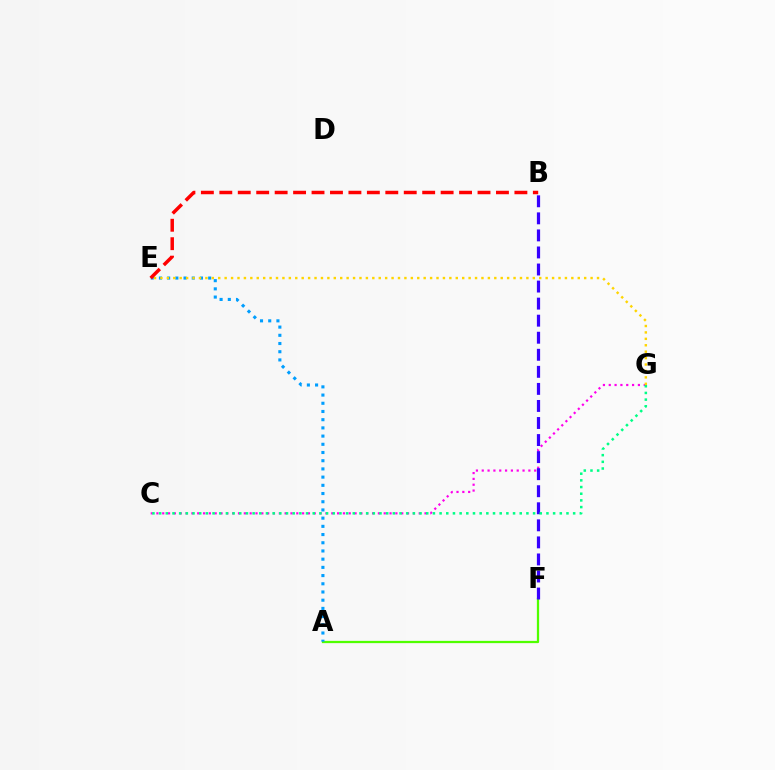{('A', 'F'): [{'color': '#4fff00', 'line_style': 'solid', 'thickness': 1.63}], ('A', 'E'): [{'color': '#009eff', 'line_style': 'dotted', 'thickness': 2.23}], ('C', 'G'): [{'color': '#ff00ed', 'line_style': 'dotted', 'thickness': 1.58}, {'color': '#00ff86', 'line_style': 'dotted', 'thickness': 1.81}], ('E', 'G'): [{'color': '#ffd500', 'line_style': 'dotted', 'thickness': 1.74}], ('B', 'E'): [{'color': '#ff0000', 'line_style': 'dashed', 'thickness': 2.51}], ('B', 'F'): [{'color': '#3700ff', 'line_style': 'dashed', 'thickness': 2.32}]}